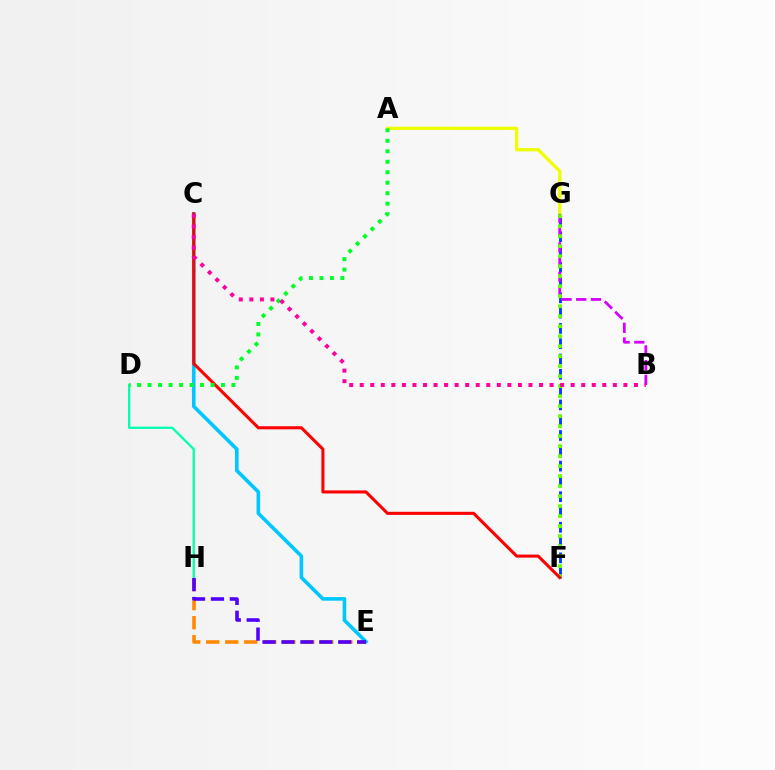{('E', 'H'): [{'color': '#ff8800', 'line_style': 'dashed', 'thickness': 2.58}, {'color': '#4f00ff', 'line_style': 'dashed', 'thickness': 2.57}], ('D', 'H'): [{'color': '#00ffaf', 'line_style': 'solid', 'thickness': 1.63}], ('A', 'G'): [{'color': '#eeff00', 'line_style': 'solid', 'thickness': 2.36}], ('C', 'E'): [{'color': '#00c7ff', 'line_style': 'solid', 'thickness': 2.6}], ('F', 'G'): [{'color': '#003fff', 'line_style': 'dashed', 'thickness': 2.08}, {'color': '#66ff00', 'line_style': 'dotted', 'thickness': 2.72}], ('B', 'G'): [{'color': '#d600ff', 'line_style': 'dashed', 'thickness': 2.0}], ('C', 'F'): [{'color': '#ff0000', 'line_style': 'solid', 'thickness': 2.21}], ('A', 'D'): [{'color': '#00ff27', 'line_style': 'dotted', 'thickness': 2.85}], ('B', 'C'): [{'color': '#ff00a0', 'line_style': 'dotted', 'thickness': 2.87}]}